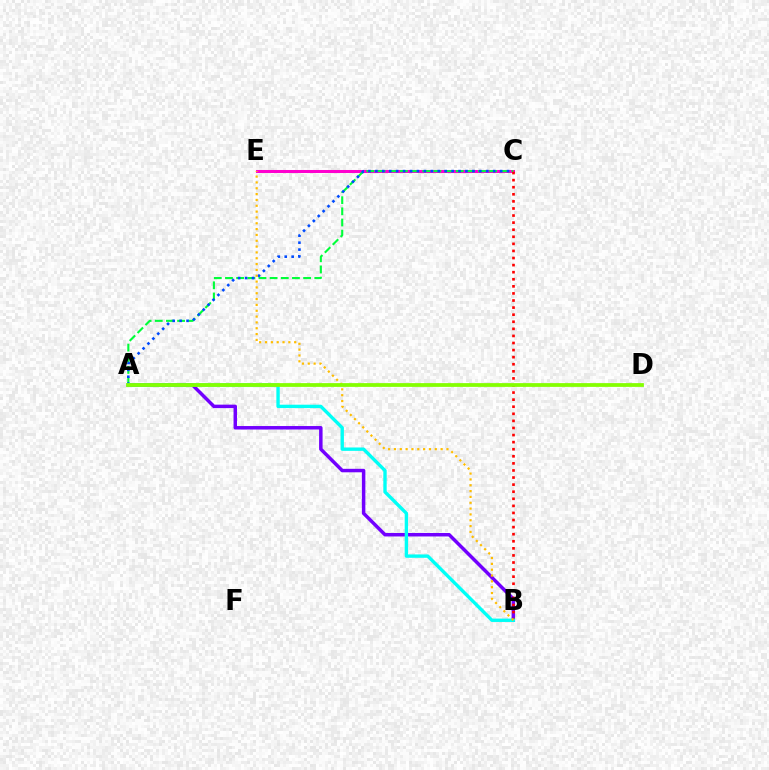{('A', 'B'): [{'color': '#7200ff', 'line_style': 'solid', 'thickness': 2.51}, {'color': '#00fff6', 'line_style': 'solid', 'thickness': 2.42}], ('C', 'E'): [{'color': '#ff00cf', 'line_style': 'solid', 'thickness': 2.18}], ('A', 'C'): [{'color': '#00ff39', 'line_style': 'dashed', 'thickness': 1.52}, {'color': '#004bff', 'line_style': 'dotted', 'thickness': 1.88}], ('B', 'C'): [{'color': '#ff0000', 'line_style': 'dotted', 'thickness': 1.92}], ('B', 'E'): [{'color': '#ffbd00', 'line_style': 'dotted', 'thickness': 1.58}], ('A', 'D'): [{'color': '#84ff00', 'line_style': 'solid', 'thickness': 2.7}]}